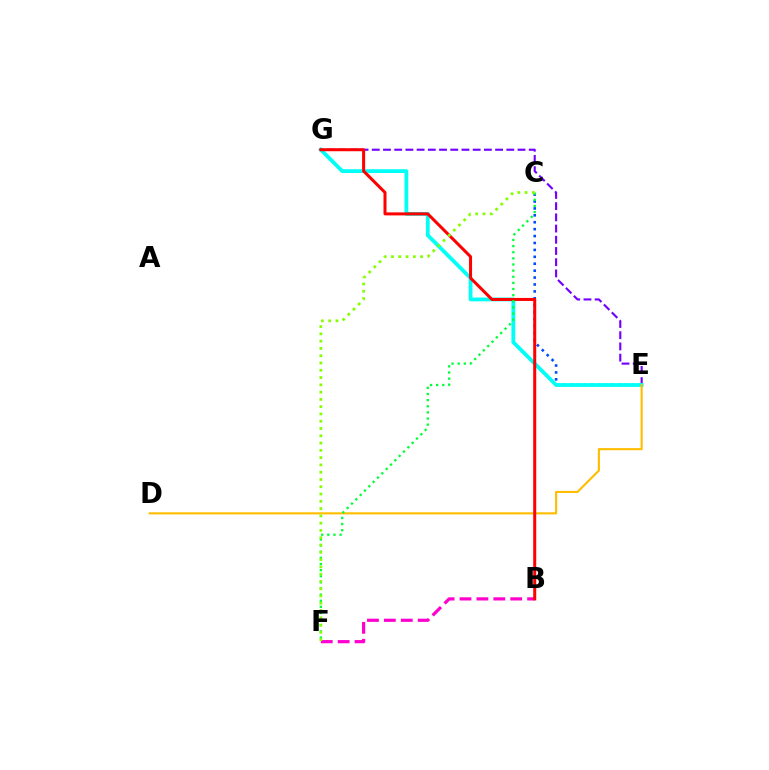{('C', 'E'): [{'color': '#004bff', 'line_style': 'dotted', 'thickness': 1.88}], ('B', 'F'): [{'color': '#ff00cf', 'line_style': 'dashed', 'thickness': 2.3}], ('E', 'G'): [{'color': '#7200ff', 'line_style': 'dashed', 'thickness': 1.52}, {'color': '#00fff6', 'line_style': 'solid', 'thickness': 2.73}], ('D', 'E'): [{'color': '#ffbd00', 'line_style': 'solid', 'thickness': 1.52}], ('B', 'G'): [{'color': '#ff0000', 'line_style': 'solid', 'thickness': 2.17}], ('C', 'F'): [{'color': '#00ff39', 'line_style': 'dotted', 'thickness': 1.67}, {'color': '#84ff00', 'line_style': 'dotted', 'thickness': 1.98}]}